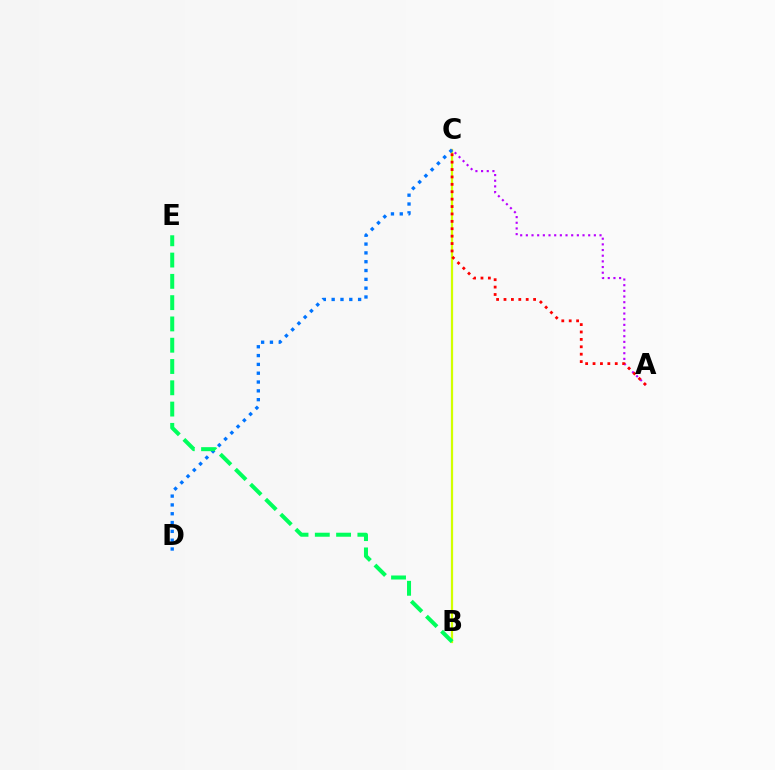{('B', 'C'): [{'color': '#d1ff00', 'line_style': 'solid', 'thickness': 1.61}], ('C', 'D'): [{'color': '#0074ff', 'line_style': 'dotted', 'thickness': 2.4}], ('A', 'C'): [{'color': '#b900ff', 'line_style': 'dotted', 'thickness': 1.54}, {'color': '#ff0000', 'line_style': 'dotted', 'thickness': 2.01}], ('B', 'E'): [{'color': '#00ff5c', 'line_style': 'dashed', 'thickness': 2.89}]}